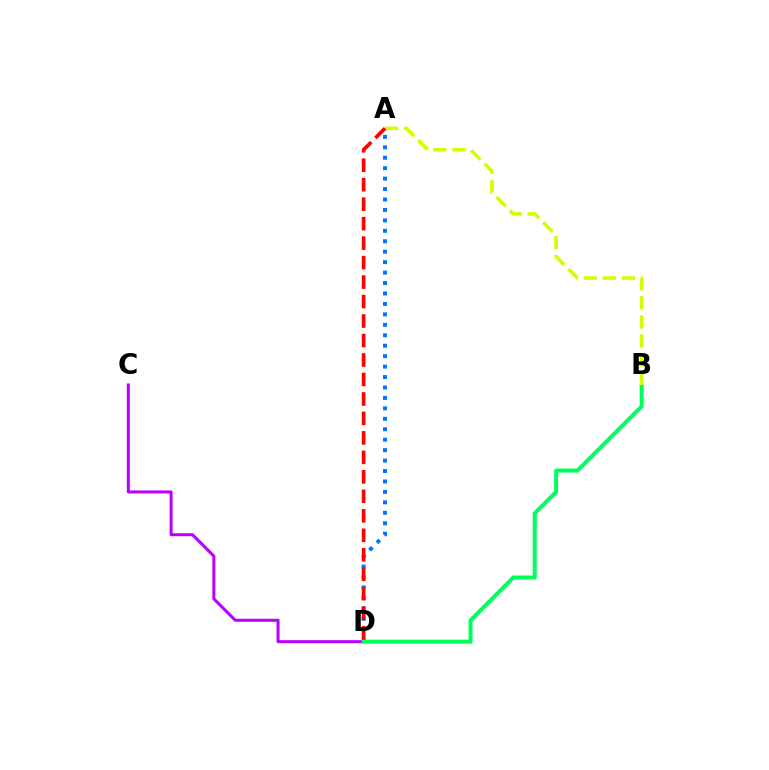{('C', 'D'): [{'color': '#b900ff', 'line_style': 'solid', 'thickness': 2.18}], ('A', 'D'): [{'color': '#0074ff', 'line_style': 'dotted', 'thickness': 2.84}, {'color': '#ff0000', 'line_style': 'dashed', 'thickness': 2.65}], ('B', 'D'): [{'color': '#00ff5c', 'line_style': 'solid', 'thickness': 2.9}], ('A', 'B'): [{'color': '#d1ff00', 'line_style': 'dashed', 'thickness': 2.59}]}